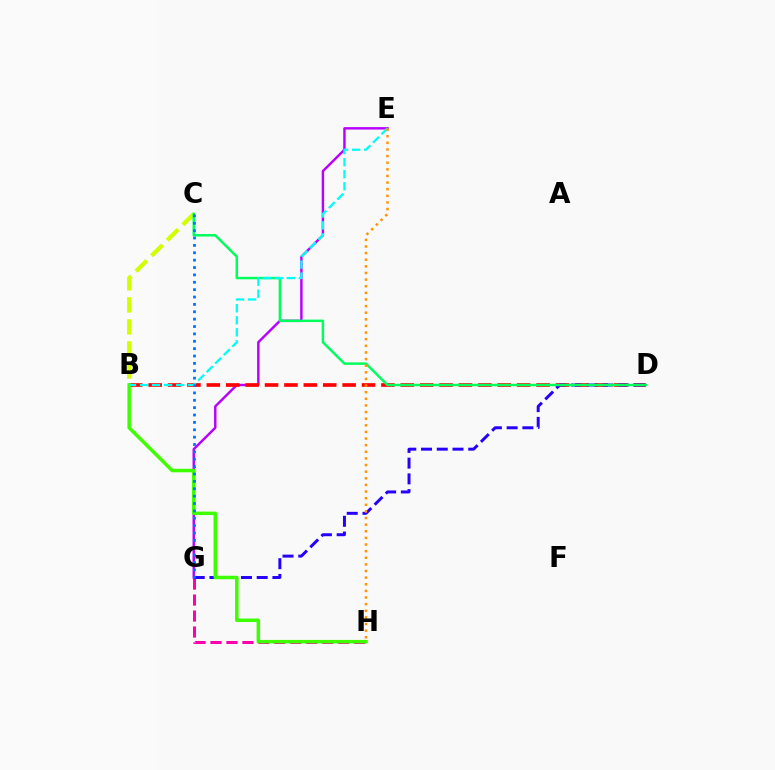{('E', 'G'): [{'color': '#b900ff', 'line_style': 'solid', 'thickness': 1.75}], ('B', 'D'): [{'color': '#ff0000', 'line_style': 'dashed', 'thickness': 2.63}], ('B', 'C'): [{'color': '#d1ff00', 'line_style': 'dashed', 'thickness': 2.99}], ('G', 'H'): [{'color': '#ff00ac', 'line_style': 'dashed', 'thickness': 2.17}], ('D', 'G'): [{'color': '#2500ff', 'line_style': 'dashed', 'thickness': 2.14}], ('B', 'H'): [{'color': '#3dff00', 'line_style': 'solid', 'thickness': 2.51}], ('C', 'D'): [{'color': '#00ff5c', 'line_style': 'solid', 'thickness': 1.79}], ('B', 'E'): [{'color': '#00fff6', 'line_style': 'dashed', 'thickness': 1.63}], ('E', 'H'): [{'color': '#ff9400', 'line_style': 'dotted', 'thickness': 1.8}], ('C', 'G'): [{'color': '#0074ff', 'line_style': 'dotted', 'thickness': 2.0}]}